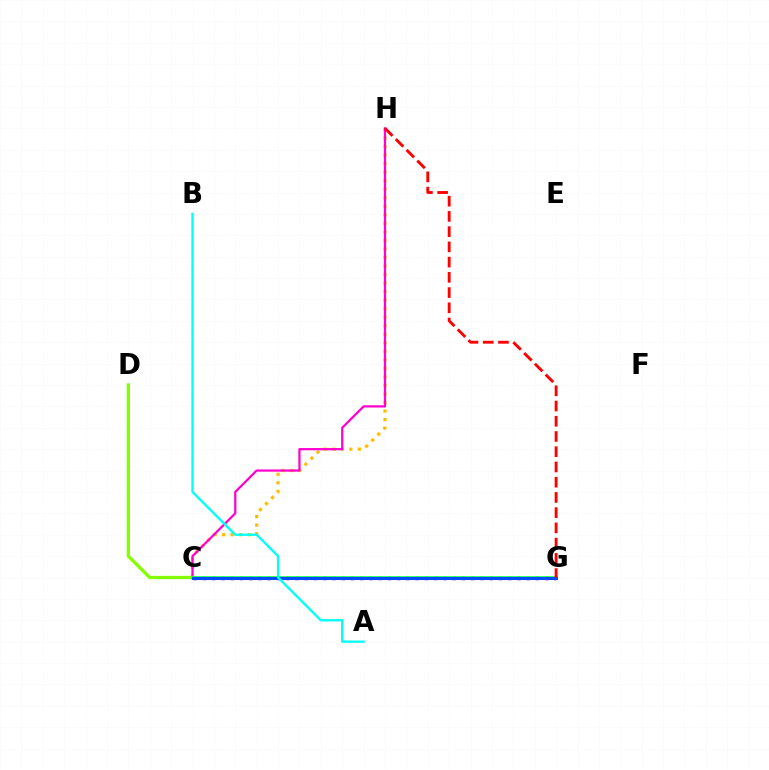{('C', 'H'): [{'color': '#ffbd00', 'line_style': 'dotted', 'thickness': 2.32}, {'color': '#ff00cf', 'line_style': 'solid', 'thickness': 1.61}], ('C', 'G'): [{'color': '#7200ff', 'line_style': 'dotted', 'thickness': 2.51}, {'color': '#00ff39', 'line_style': 'solid', 'thickness': 2.55}, {'color': '#004bff', 'line_style': 'solid', 'thickness': 2.15}], ('C', 'D'): [{'color': '#84ff00', 'line_style': 'solid', 'thickness': 2.38}], ('G', 'H'): [{'color': '#ff0000', 'line_style': 'dashed', 'thickness': 2.07}], ('A', 'B'): [{'color': '#00fff6', 'line_style': 'solid', 'thickness': 1.67}]}